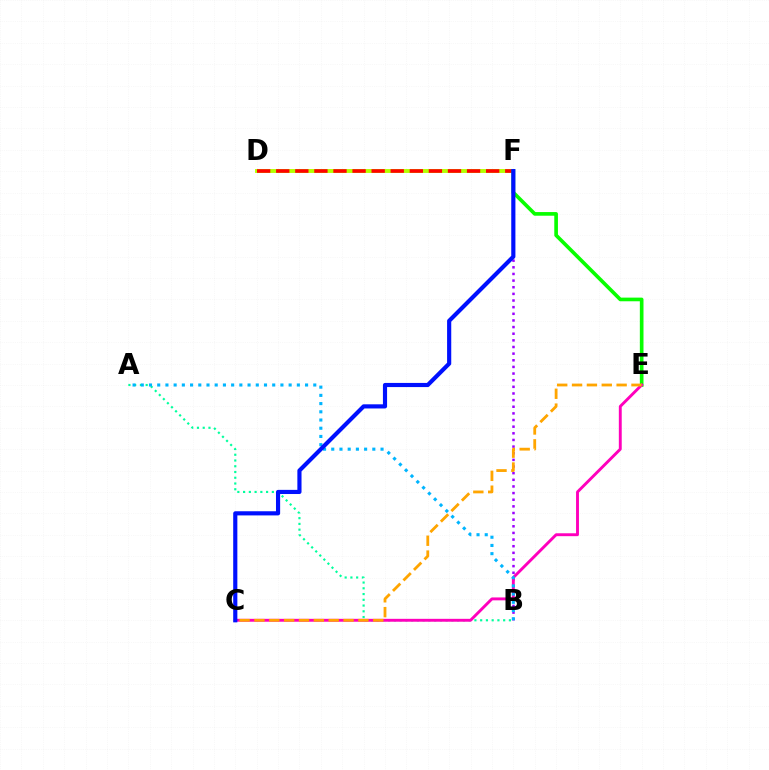{('D', 'F'): [{'color': '#b3ff00', 'line_style': 'solid', 'thickness': 2.8}, {'color': '#ff0000', 'line_style': 'dashed', 'thickness': 2.59}], ('A', 'B'): [{'color': '#00ff9d', 'line_style': 'dotted', 'thickness': 1.56}, {'color': '#00b5ff', 'line_style': 'dotted', 'thickness': 2.23}], ('B', 'F'): [{'color': '#9b00ff', 'line_style': 'dotted', 'thickness': 1.8}], ('E', 'F'): [{'color': '#08ff00', 'line_style': 'solid', 'thickness': 2.63}], ('C', 'E'): [{'color': '#ff00bd', 'line_style': 'solid', 'thickness': 2.09}, {'color': '#ffa500', 'line_style': 'dashed', 'thickness': 2.02}], ('C', 'F'): [{'color': '#0010ff', 'line_style': 'solid', 'thickness': 2.99}]}